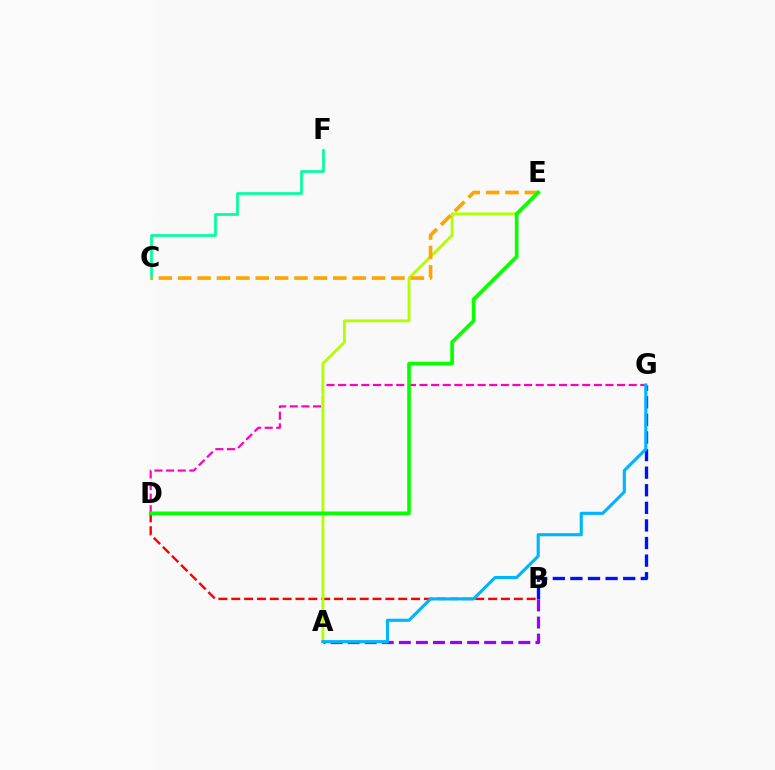{('D', 'G'): [{'color': '#ff00bd', 'line_style': 'dashed', 'thickness': 1.58}], ('C', 'F'): [{'color': '#00ff9d', 'line_style': 'solid', 'thickness': 1.95}], ('B', 'D'): [{'color': '#ff0000', 'line_style': 'dashed', 'thickness': 1.74}], ('B', 'G'): [{'color': '#0010ff', 'line_style': 'dashed', 'thickness': 2.39}], ('A', 'E'): [{'color': '#b3ff00', 'line_style': 'solid', 'thickness': 2.06}], ('A', 'B'): [{'color': '#9b00ff', 'line_style': 'dashed', 'thickness': 2.32}], ('C', 'E'): [{'color': '#ffa500', 'line_style': 'dashed', 'thickness': 2.63}], ('A', 'G'): [{'color': '#00b5ff', 'line_style': 'solid', 'thickness': 2.26}], ('D', 'E'): [{'color': '#08ff00', 'line_style': 'solid', 'thickness': 2.63}]}